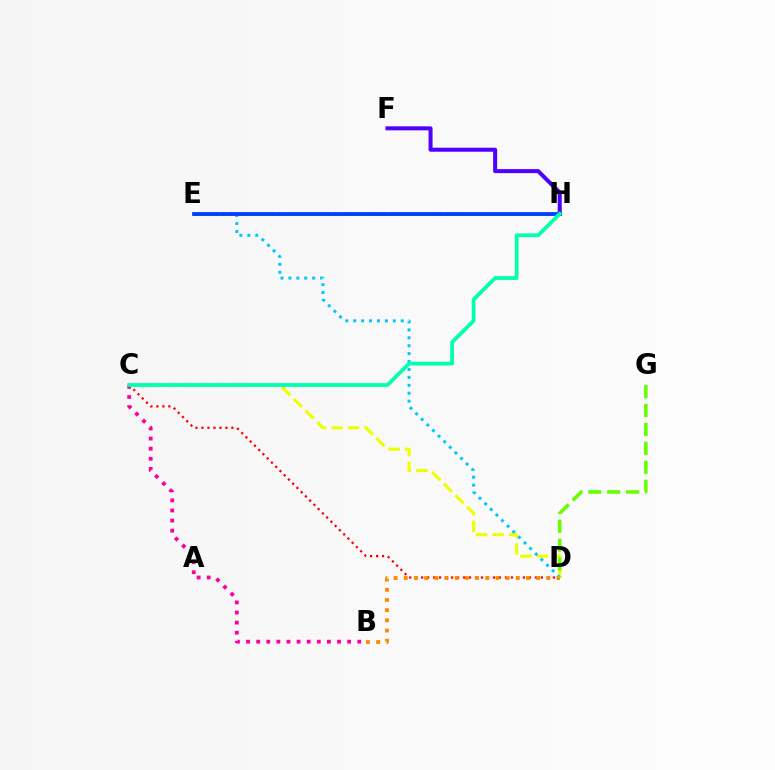{('F', 'H'): [{'color': '#4f00ff', 'line_style': 'solid', 'thickness': 2.89}], ('C', 'D'): [{'color': '#ff0000', 'line_style': 'dotted', 'thickness': 1.63}, {'color': '#eeff00', 'line_style': 'dashed', 'thickness': 2.23}], ('E', 'H'): [{'color': '#00ff27', 'line_style': 'solid', 'thickness': 1.81}, {'color': '#d600ff', 'line_style': 'dotted', 'thickness': 1.9}, {'color': '#003fff', 'line_style': 'solid', 'thickness': 2.72}], ('D', 'E'): [{'color': '#00c7ff', 'line_style': 'dotted', 'thickness': 2.15}], ('B', 'D'): [{'color': '#ff8800', 'line_style': 'dotted', 'thickness': 2.77}], ('D', 'G'): [{'color': '#66ff00', 'line_style': 'dashed', 'thickness': 2.57}], ('B', 'C'): [{'color': '#ff00a0', 'line_style': 'dotted', 'thickness': 2.75}], ('C', 'H'): [{'color': '#00ffaf', 'line_style': 'solid', 'thickness': 2.71}]}